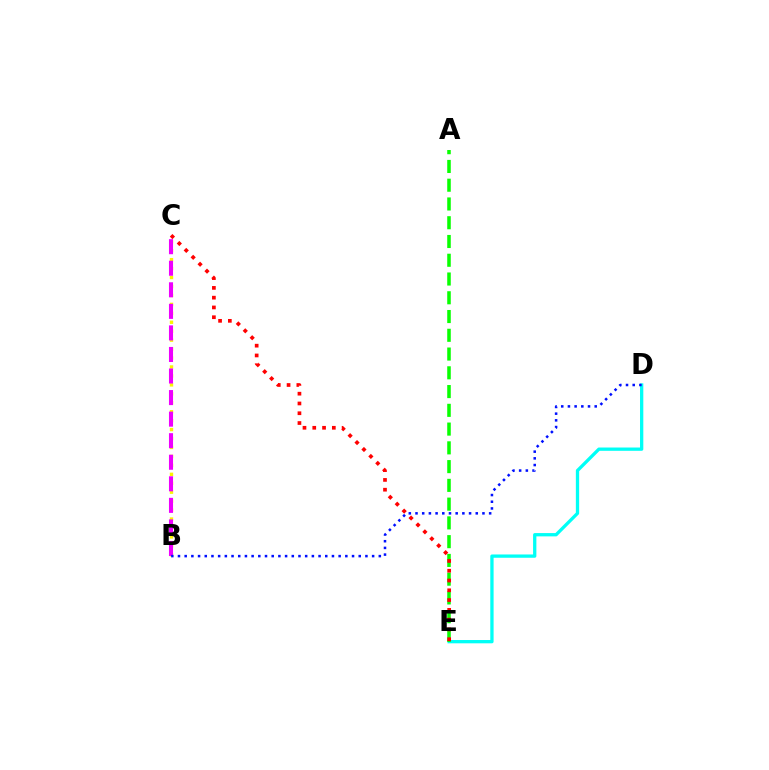{('B', 'C'): [{'color': '#fcf500', 'line_style': 'dotted', 'thickness': 2.43}, {'color': '#ee00ff', 'line_style': 'dashed', 'thickness': 2.93}], ('D', 'E'): [{'color': '#00fff6', 'line_style': 'solid', 'thickness': 2.37}], ('A', 'E'): [{'color': '#08ff00', 'line_style': 'dashed', 'thickness': 2.55}], ('C', 'E'): [{'color': '#ff0000', 'line_style': 'dotted', 'thickness': 2.66}], ('B', 'D'): [{'color': '#0010ff', 'line_style': 'dotted', 'thickness': 1.82}]}